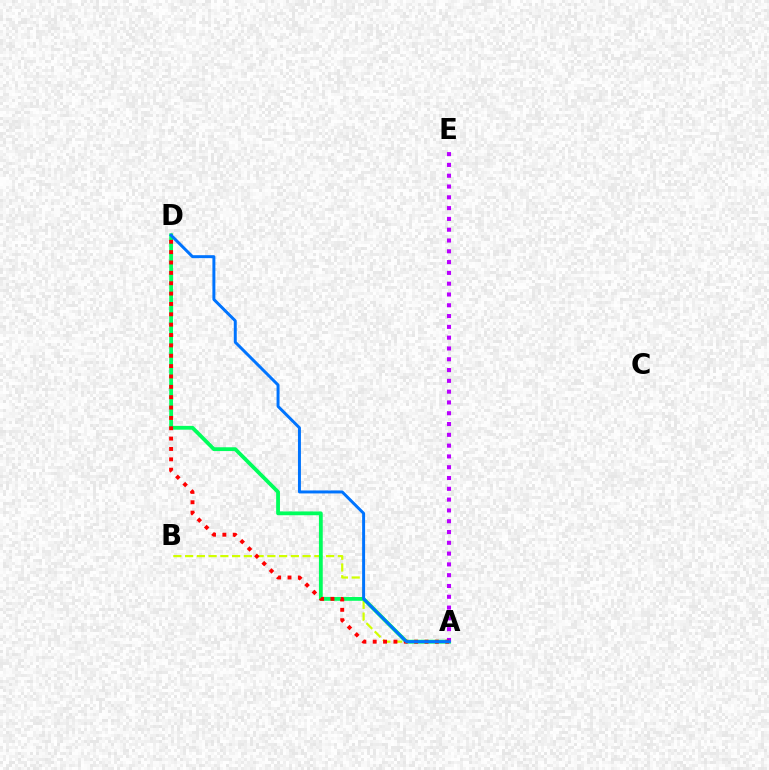{('A', 'B'): [{'color': '#d1ff00', 'line_style': 'dashed', 'thickness': 1.6}], ('A', 'D'): [{'color': '#00ff5c', 'line_style': 'solid', 'thickness': 2.74}, {'color': '#ff0000', 'line_style': 'dotted', 'thickness': 2.81}, {'color': '#0074ff', 'line_style': 'solid', 'thickness': 2.14}], ('A', 'E'): [{'color': '#b900ff', 'line_style': 'dotted', 'thickness': 2.93}]}